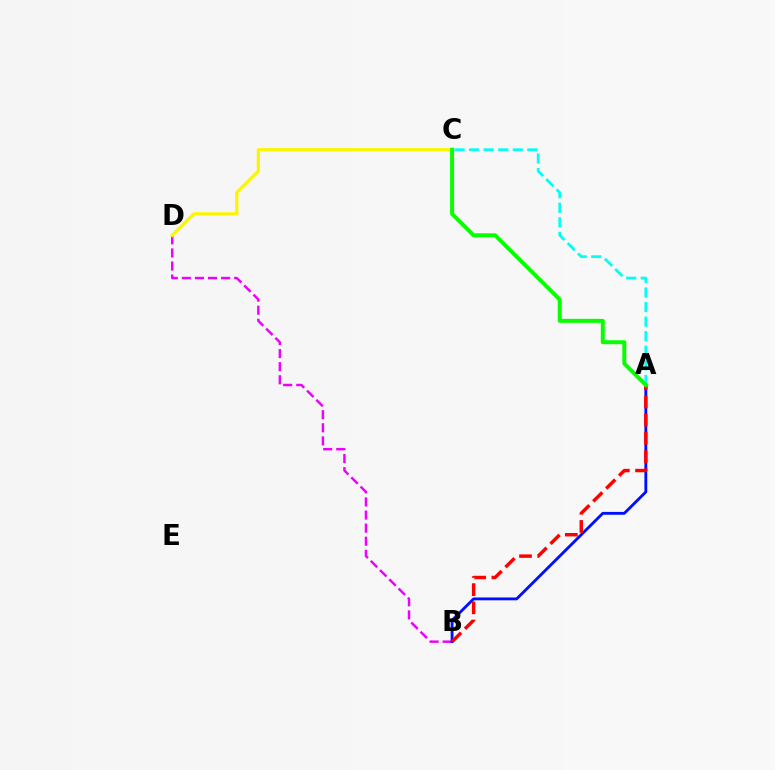{('A', 'C'): [{'color': '#00fff6', 'line_style': 'dashed', 'thickness': 1.98}, {'color': '#08ff00', 'line_style': 'solid', 'thickness': 2.85}], ('B', 'D'): [{'color': '#ee00ff', 'line_style': 'dashed', 'thickness': 1.78}], ('A', 'B'): [{'color': '#0010ff', 'line_style': 'solid', 'thickness': 2.05}, {'color': '#ff0000', 'line_style': 'dashed', 'thickness': 2.47}], ('C', 'D'): [{'color': '#fcf500', 'line_style': 'solid', 'thickness': 2.34}]}